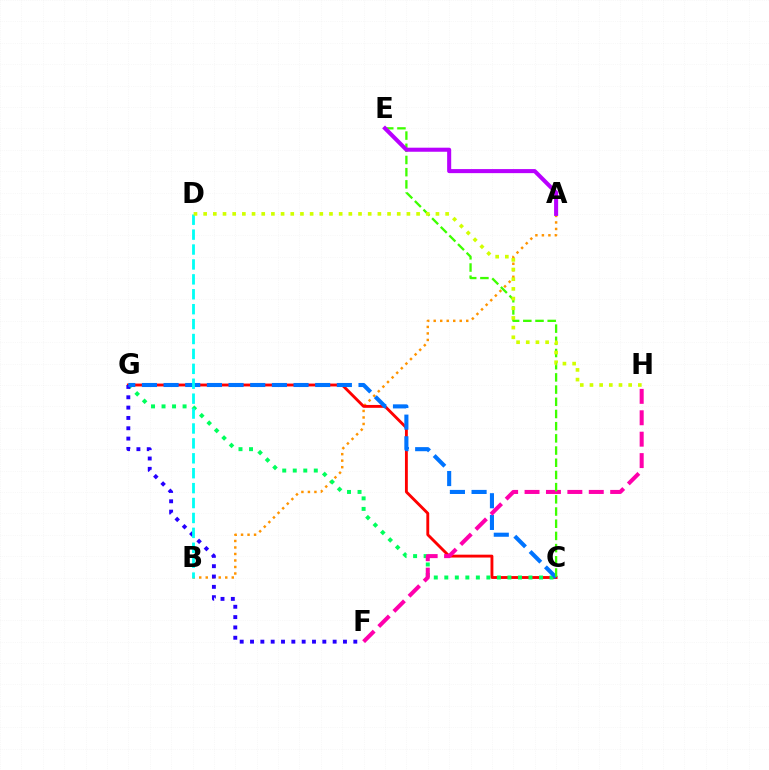{('A', 'B'): [{'color': '#ff9400', 'line_style': 'dotted', 'thickness': 1.77}], ('C', 'G'): [{'color': '#ff0000', 'line_style': 'solid', 'thickness': 2.07}, {'color': '#00ff5c', 'line_style': 'dotted', 'thickness': 2.86}, {'color': '#0074ff', 'line_style': 'dashed', 'thickness': 2.94}], ('F', 'G'): [{'color': '#2500ff', 'line_style': 'dotted', 'thickness': 2.81}], ('F', 'H'): [{'color': '#ff00ac', 'line_style': 'dashed', 'thickness': 2.91}], ('C', 'E'): [{'color': '#3dff00', 'line_style': 'dashed', 'thickness': 1.66}], ('B', 'D'): [{'color': '#00fff6', 'line_style': 'dashed', 'thickness': 2.03}], ('D', 'H'): [{'color': '#d1ff00', 'line_style': 'dotted', 'thickness': 2.63}], ('A', 'E'): [{'color': '#b900ff', 'line_style': 'solid', 'thickness': 2.92}]}